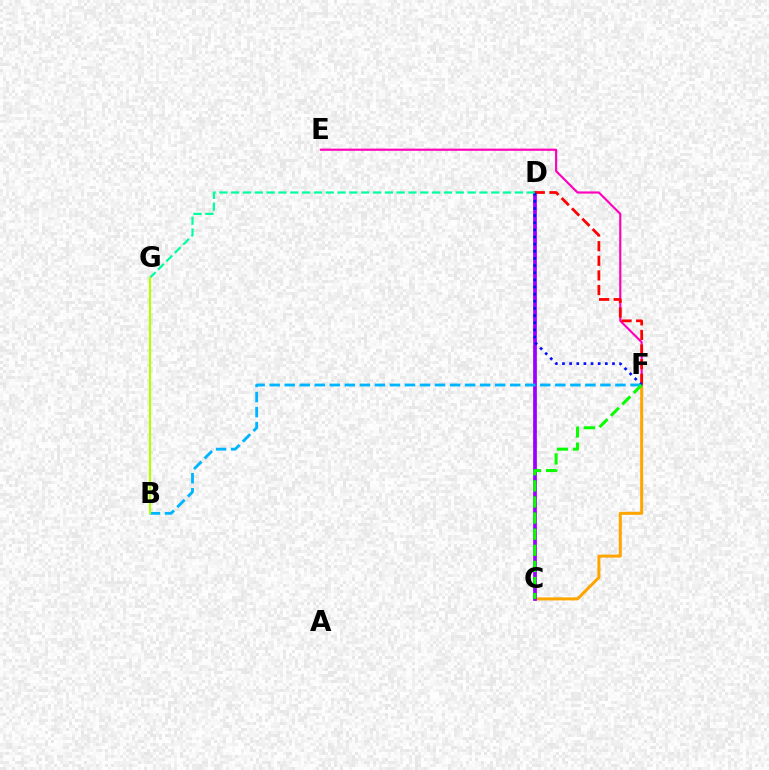{('C', 'F'): [{'color': '#ffa500', 'line_style': 'solid', 'thickness': 2.17}, {'color': '#08ff00', 'line_style': 'dashed', 'thickness': 2.19}], ('E', 'F'): [{'color': '#ff00bd', 'line_style': 'solid', 'thickness': 1.56}], ('C', 'D'): [{'color': '#9b00ff', 'line_style': 'solid', 'thickness': 2.69}], ('D', 'F'): [{'color': '#ff0000', 'line_style': 'dashed', 'thickness': 1.99}, {'color': '#0010ff', 'line_style': 'dotted', 'thickness': 1.94}], ('D', 'G'): [{'color': '#00ff9d', 'line_style': 'dashed', 'thickness': 1.61}], ('B', 'F'): [{'color': '#00b5ff', 'line_style': 'dashed', 'thickness': 2.04}], ('B', 'G'): [{'color': '#b3ff00', 'line_style': 'solid', 'thickness': 1.58}]}